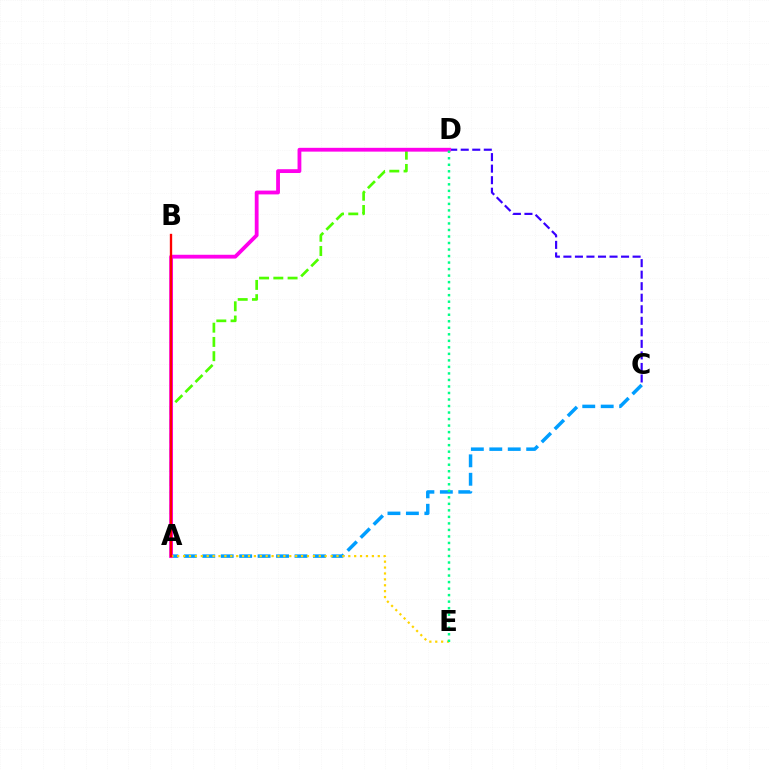{('A', 'C'): [{'color': '#009eff', 'line_style': 'dashed', 'thickness': 2.51}], ('C', 'D'): [{'color': '#3700ff', 'line_style': 'dashed', 'thickness': 1.57}], ('A', 'D'): [{'color': '#4fff00', 'line_style': 'dashed', 'thickness': 1.94}, {'color': '#ff00ed', 'line_style': 'solid', 'thickness': 2.74}], ('A', 'E'): [{'color': '#ffd500', 'line_style': 'dotted', 'thickness': 1.6}], ('A', 'B'): [{'color': '#ff0000', 'line_style': 'solid', 'thickness': 1.69}], ('D', 'E'): [{'color': '#00ff86', 'line_style': 'dotted', 'thickness': 1.77}]}